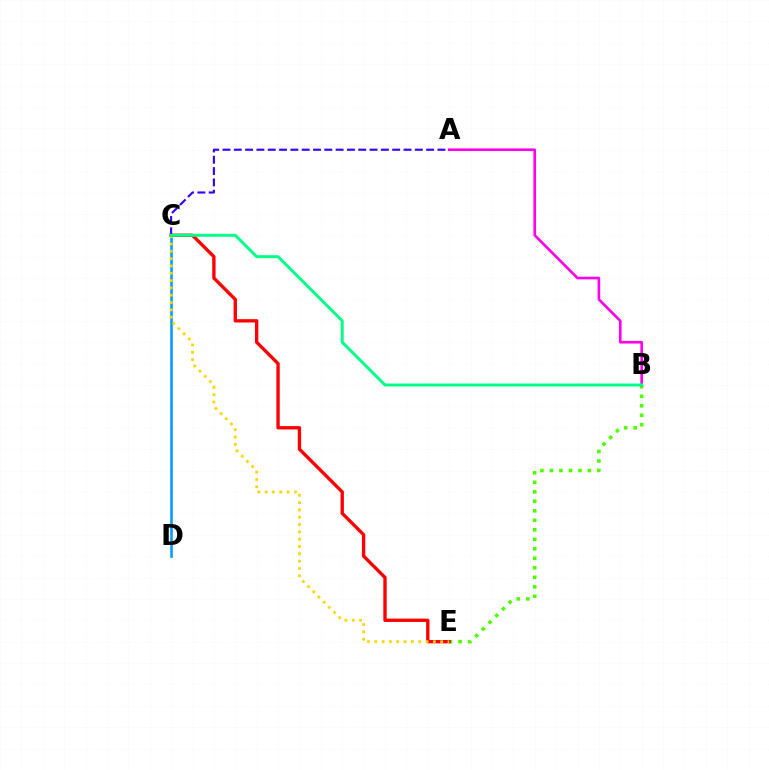{('B', 'E'): [{'color': '#4fff00', 'line_style': 'dotted', 'thickness': 2.58}], ('C', 'E'): [{'color': '#ff0000', 'line_style': 'solid', 'thickness': 2.41}, {'color': '#ffd500', 'line_style': 'dotted', 'thickness': 1.99}], ('A', 'B'): [{'color': '#ff00ed', 'line_style': 'solid', 'thickness': 1.9}], ('A', 'C'): [{'color': '#3700ff', 'line_style': 'dashed', 'thickness': 1.54}], ('C', 'D'): [{'color': '#009eff', 'line_style': 'solid', 'thickness': 1.88}], ('B', 'C'): [{'color': '#00ff86', 'line_style': 'solid', 'thickness': 2.12}]}